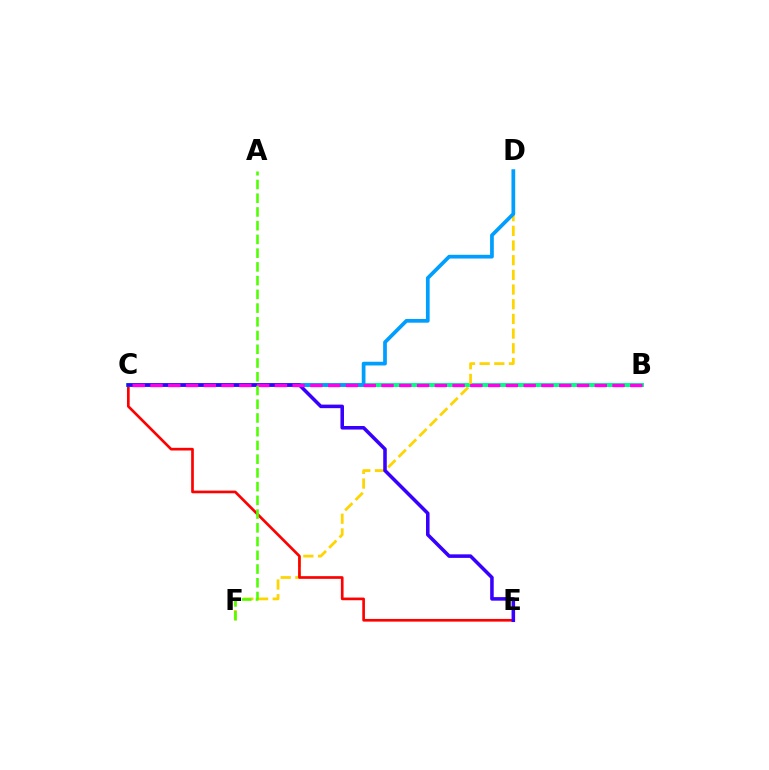{('B', 'C'): [{'color': '#00ff86', 'line_style': 'solid', 'thickness': 2.85}, {'color': '#ff00ed', 'line_style': 'dashed', 'thickness': 2.41}], ('D', 'F'): [{'color': '#ffd500', 'line_style': 'dashed', 'thickness': 1.99}], ('C', 'E'): [{'color': '#ff0000', 'line_style': 'solid', 'thickness': 1.93}, {'color': '#3700ff', 'line_style': 'solid', 'thickness': 2.55}], ('C', 'D'): [{'color': '#009eff', 'line_style': 'solid', 'thickness': 2.68}], ('A', 'F'): [{'color': '#4fff00', 'line_style': 'dashed', 'thickness': 1.87}]}